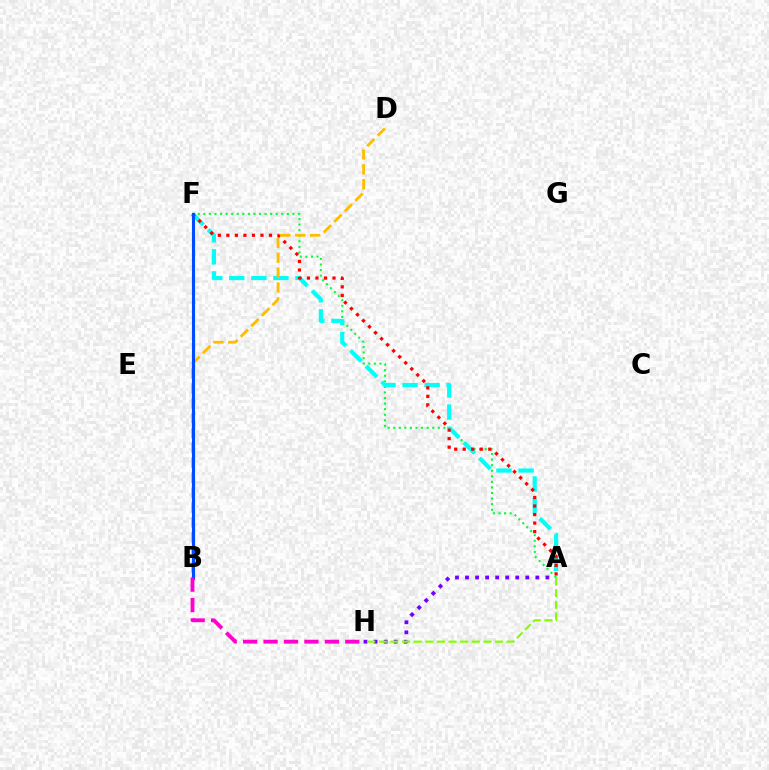{('A', 'H'): [{'color': '#7200ff', 'line_style': 'dotted', 'thickness': 2.73}, {'color': '#84ff00', 'line_style': 'dashed', 'thickness': 1.58}], ('A', 'F'): [{'color': '#00ff39', 'line_style': 'dotted', 'thickness': 1.51}, {'color': '#00fff6', 'line_style': 'dashed', 'thickness': 3.0}, {'color': '#ff0000', 'line_style': 'dotted', 'thickness': 2.32}], ('B', 'D'): [{'color': '#ffbd00', 'line_style': 'dashed', 'thickness': 2.02}], ('B', 'F'): [{'color': '#004bff', 'line_style': 'solid', 'thickness': 2.25}], ('B', 'H'): [{'color': '#ff00cf', 'line_style': 'dashed', 'thickness': 2.78}]}